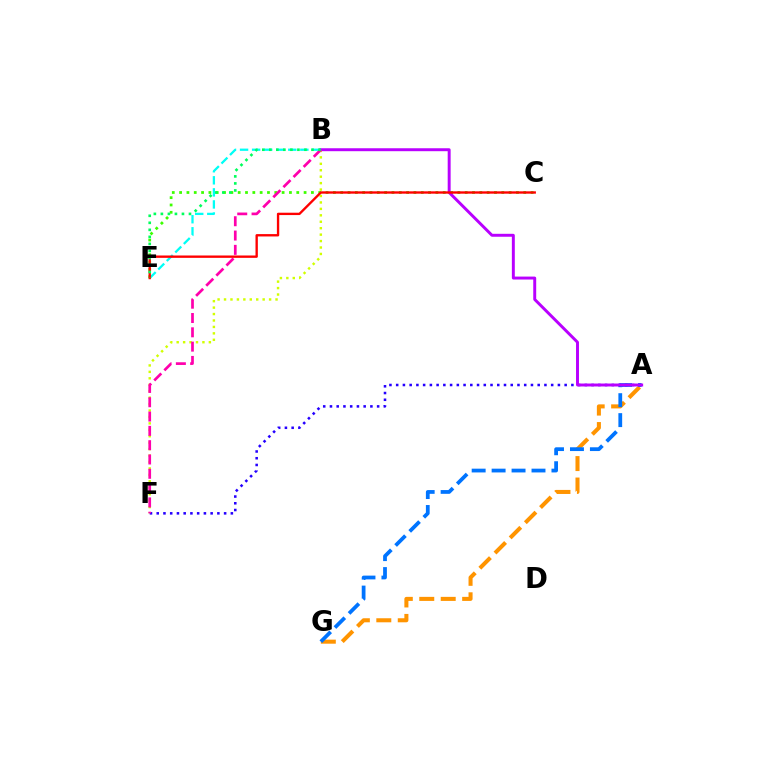{('B', 'F'): [{'color': '#d1ff00', 'line_style': 'dotted', 'thickness': 1.75}, {'color': '#ff00ac', 'line_style': 'dashed', 'thickness': 1.94}], ('B', 'E'): [{'color': '#00fff6', 'line_style': 'dashed', 'thickness': 1.64}, {'color': '#00ff5c', 'line_style': 'dotted', 'thickness': 1.91}], ('A', 'G'): [{'color': '#ff9400', 'line_style': 'dashed', 'thickness': 2.91}, {'color': '#0074ff', 'line_style': 'dashed', 'thickness': 2.71}], ('C', 'E'): [{'color': '#3dff00', 'line_style': 'dotted', 'thickness': 1.99}, {'color': '#ff0000', 'line_style': 'solid', 'thickness': 1.7}], ('A', 'F'): [{'color': '#2500ff', 'line_style': 'dotted', 'thickness': 1.83}], ('A', 'B'): [{'color': '#b900ff', 'line_style': 'solid', 'thickness': 2.12}]}